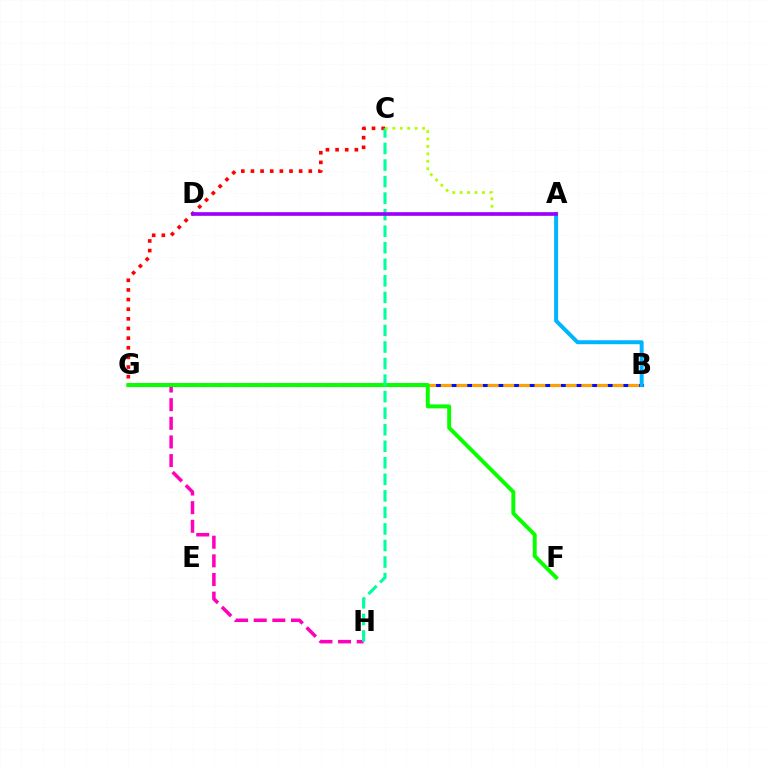{('G', 'H'): [{'color': '#ff00bd', 'line_style': 'dashed', 'thickness': 2.53}], ('B', 'G'): [{'color': '#0010ff', 'line_style': 'solid', 'thickness': 2.22}, {'color': '#ffa500', 'line_style': 'dashed', 'thickness': 2.12}], ('C', 'G'): [{'color': '#ff0000', 'line_style': 'dotted', 'thickness': 2.62}], ('F', 'G'): [{'color': '#08ff00', 'line_style': 'solid', 'thickness': 2.83}], ('C', 'H'): [{'color': '#00ff9d', 'line_style': 'dashed', 'thickness': 2.25}], ('A', 'B'): [{'color': '#00b5ff', 'line_style': 'solid', 'thickness': 2.85}], ('A', 'C'): [{'color': '#b3ff00', 'line_style': 'dotted', 'thickness': 2.02}], ('A', 'D'): [{'color': '#9b00ff', 'line_style': 'solid', 'thickness': 2.63}]}